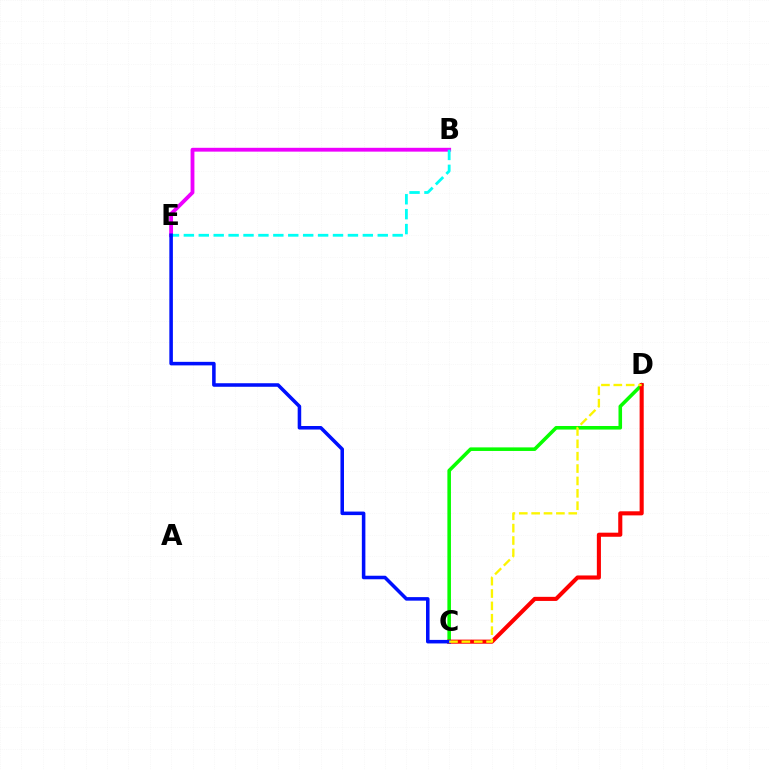{('B', 'E'): [{'color': '#ee00ff', 'line_style': 'solid', 'thickness': 2.76}, {'color': '#00fff6', 'line_style': 'dashed', 'thickness': 2.03}], ('C', 'D'): [{'color': '#08ff00', 'line_style': 'solid', 'thickness': 2.57}, {'color': '#ff0000', 'line_style': 'solid', 'thickness': 2.94}, {'color': '#fcf500', 'line_style': 'dashed', 'thickness': 1.68}], ('C', 'E'): [{'color': '#0010ff', 'line_style': 'solid', 'thickness': 2.55}]}